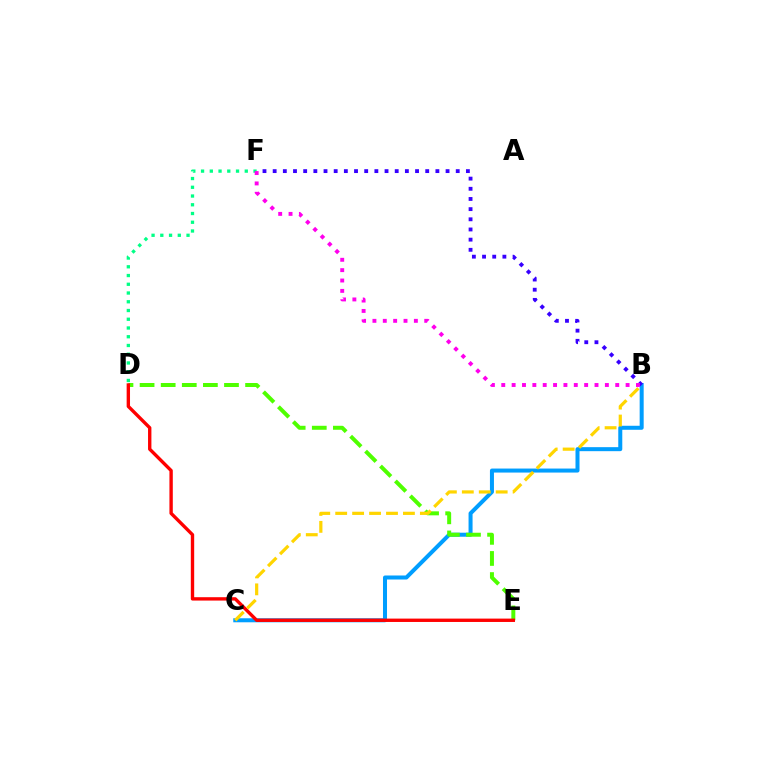{('B', 'C'): [{'color': '#009eff', 'line_style': 'solid', 'thickness': 2.89}, {'color': '#ffd500', 'line_style': 'dashed', 'thickness': 2.3}], ('B', 'F'): [{'color': '#3700ff', 'line_style': 'dotted', 'thickness': 2.76}, {'color': '#ff00ed', 'line_style': 'dotted', 'thickness': 2.82}], ('D', 'F'): [{'color': '#00ff86', 'line_style': 'dotted', 'thickness': 2.38}], ('D', 'E'): [{'color': '#4fff00', 'line_style': 'dashed', 'thickness': 2.87}, {'color': '#ff0000', 'line_style': 'solid', 'thickness': 2.43}]}